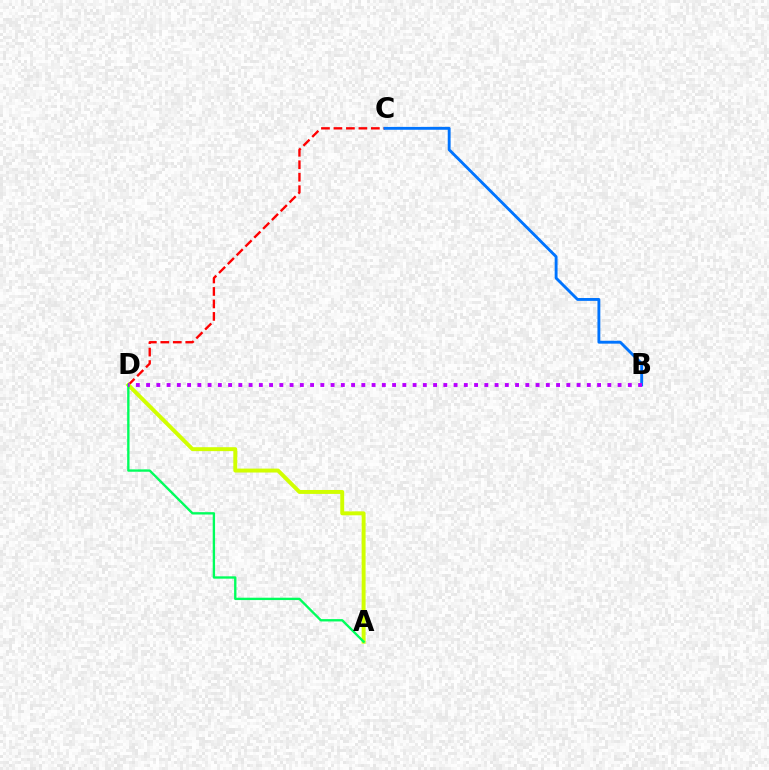{('C', 'D'): [{'color': '#ff0000', 'line_style': 'dashed', 'thickness': 1.69}], ('A', 'D'): [{'color': '#d1ff00', 'line_style': 'solid', 'thickness': 2.83}, {'color': '#00ff5c', 'line_style': 'solid', 'thickness': 1.69}], ('B', 'C'): [{'color': '#0074ff', 'line_style': 'solid', 'thickness': 2.07}], ('B', 'D'): [{'color': '#b900ff', 'line_style': 'dotted', 'thickness': 2.78}]}